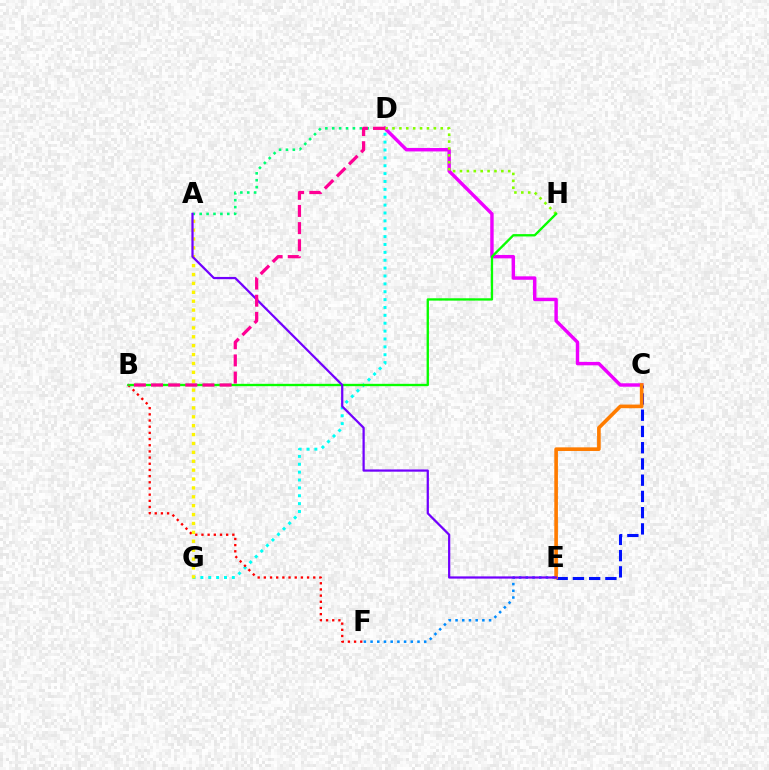{('C', 'D'): [{'color': '#ee00ff', 'line_style': 'solid', 'thickness': 2.47}], ('C', 'E'): [{'color': '#0010ff', 'line_style': 'dashed', 'thickness': 2.21}, {'color': '#ff7c00', 'line_style': 'solid', 'thickness': 2.62}], ('D', 'G'): [{'color': '#00fff6', 'line_style': 'dotted', 'thickness': 2.14}], ('B', 'F'): [{'color': '#ff0000', 'line_style': 'dotted', 'thickness': 1.68}], ('E', 'F'): [{'color': '#008cff', 'line_style': 'dotted', 'thickness': 1.82}], ('D', 'H'): [{'color': '#84ff00', 'line_style': 'dotted', 'thickness': 1.87}], ('B', 'H'): [{'color': '#08ff00', 'line_style': 'solid', 'thickness': 1.68}], ('A', 'D'): [{'color': '#00ff74', 'line_style': 'dotted', 'thickness': 1.87}], ('A', 'G'): [{'color': '#fcf500', 'line_style': 'dotted', 'thickness': 2.42}], ('A', 'E'): [{'color': '#7200ff', 'line_style': 'solid', 'thickness': 1.61}], ('B', 'D'): [{'color': '#ff0094', 'line_style': 'dashed', 'thickness': 2.33}]}